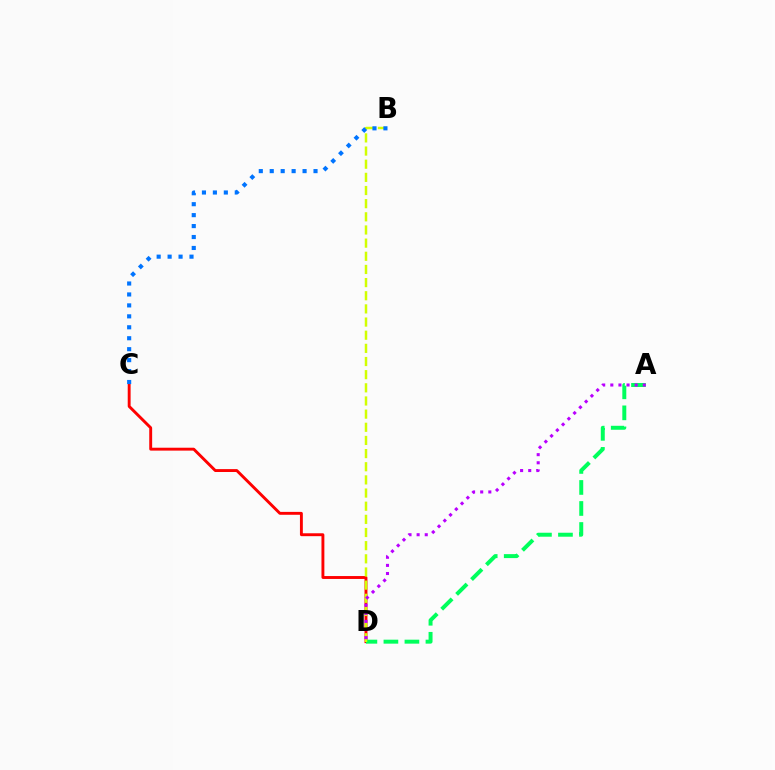{('C', 'D'): [{'color': '#ff0000', 'line_style': 'solid', 'thickness': 2.09}], ('A', 'D'): [{'color': '#00ff5c', 'line_style': 'dashed', 'thickness': 2.86}, {'color': '#b900ff', 'line_style': 'dotted', 'thickness': 2.21}], ('B', 'D'): [{'color': '#d1ff00', 'line_style': 'dashed', 'thickness': 1.79}], ('B', 'C'): [{'color': '#0074ff', 'line_style': 'dotted', 'thickness': 2.97}]}